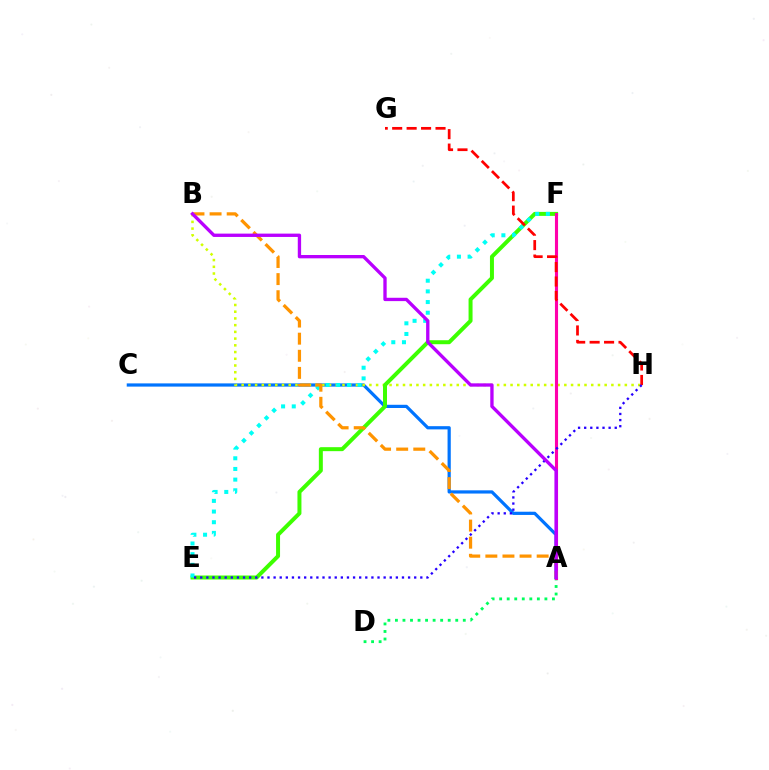{('A', 'C'): [{'color': '#0074ff', 'line_style': 'solid', 'thickness': 2.31}], ('A', 'D'): [{'color': '#00ff5c', 'line_style': 'dotted', 'thickness': 2.05}], ('B', 'H'): [{'color': '#d1ff00', 'line_style': 'dotted', 'thickness': 1.83}], ('E', 'F'): [{'color': '#3dff00', 'line_style': 'solid', 'thickness': 2.87}, {'color': '#00fff6', 'line_style': 'dotted', 'thickness': 2.9}], ('A', 'F'): [{'color': '#ff00ac', 'line_style': 'solid', 'thickness': 2.24}], ('G', 'H'): [{'color': '#ff0000', 'line_style': 'dashed', 'thickness': 1.96}], ('A', 'B'): [{'color': '#ff9400', 'line_style': 'dashed', 'thickness': 2.32}, {'color': '#b900ff', 'line_style': 'solid', 'thickness': 2.4}], ('E', 'H'): [{'color': '#2500ff', 'line_style': 'dotted', 'thickness': 1.66}]}